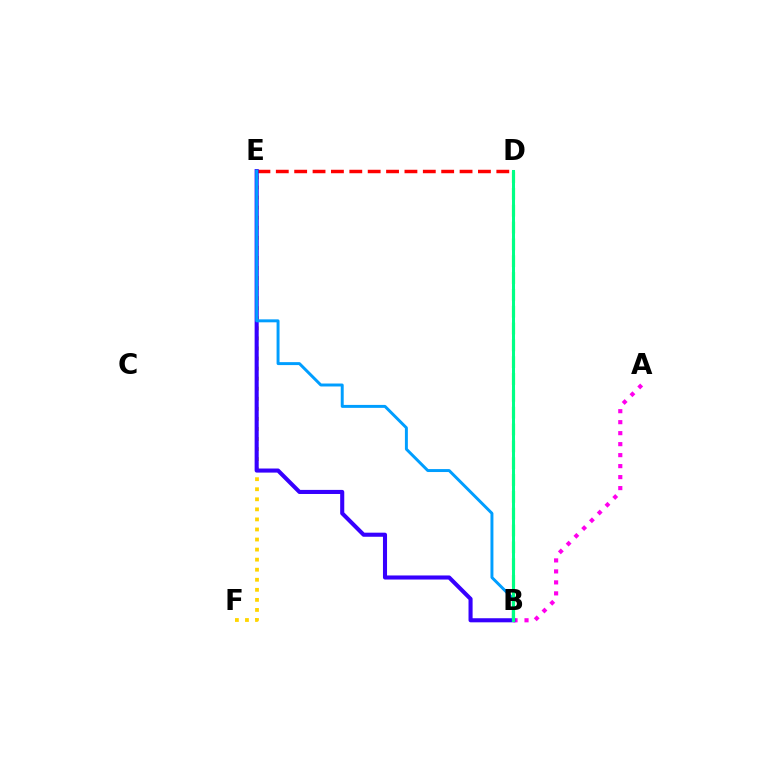{('E', 'F'): [{'color': '#ffd500', 'line_style': 'dotted', 'thickness': 2.73}], ('D', 'E'): [{'color': '#ff0000', 'line_style': 'dashed', 'thickness': 2.5}], ('B', 'D'): [{'color': '#4fff00', 'line_style': 'dashed', 'thickness': 2.29}, {'color': '#00ff86', 'line_style': 'solid', 'thickness': 2.18}], ('A', 'B'): [{'color': '#ff00ed', 'line_style': 'dotted', 'thickness': 2.99}], ('B', 'E'): [{'color': '#3700ff', 'line_style': 'solid', 'thickness': 2.94}, {'color': '#009eff', 'line_style': 'solid', 'thickness': 2.12}]}